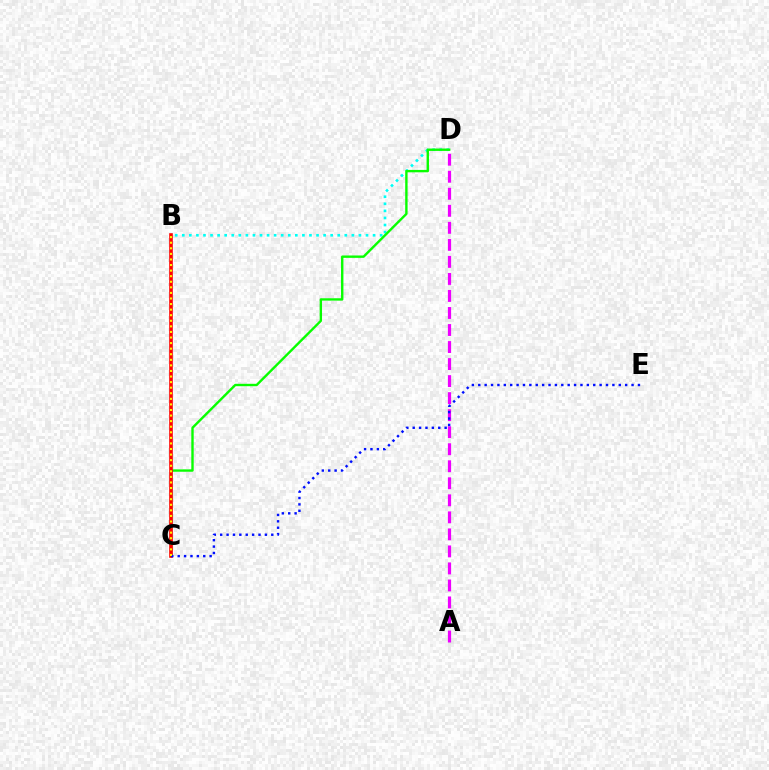{('A', 'D'): [{'color': '#ee00ff', 'line_style': 'dashed', 'thickness': 2.31}], ('B', 'D'): [{'color': '#00fff6', 'line_style': 'dotted', 'thickness': 1.92}], ('C', 'D'): [{'color': '#08ff00', 'line_style': 'solid', 'thickness': 1.72}], ('B', 'C'): [{'color': '#ff0000', 'line_style': 'solid', 'thickness': 2.6}, {'color': '#fcf500', 'line_style': 'dotted', 'thickness': 1.51}], ('C', 'E'): [{'color': '#0010ff', 'line_style': 'dotted', 'thickness': 1.74}]}